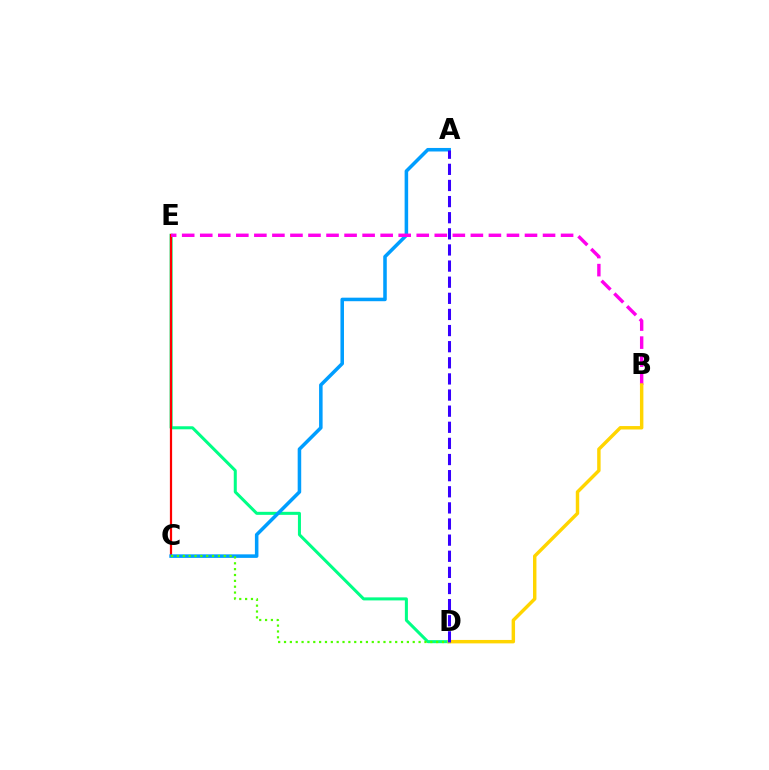{('D', 'E'): [{'color': '#00ff86', 'line_style': 'solid', 'thickness': 2.18}], ('C', 'E'): [{'color': '#ff0000', 'line_style': 'solid', 'thickness': 1.6}], ('A', 'C'): [{'color': '#009eff', 'line_style': 'solid', 'thickness': 2.55}], ('C', 'D'): [{'color': '#4fff00', 'line_style': 'dotted', 'thickness': 1.59}], ('B', 'E'): [{'color': '#ff00ed', 'line_style': 'dashed', 'thickness': 2.45}], ('B', 'D'): [{'color': '#ffd500', 'line_style': 'solid', 'thickness': 2.47}], ('A', 'D'): [{'color': '#3700ff', 'line_style': 'dashed', 'thickness': 2.19}]}